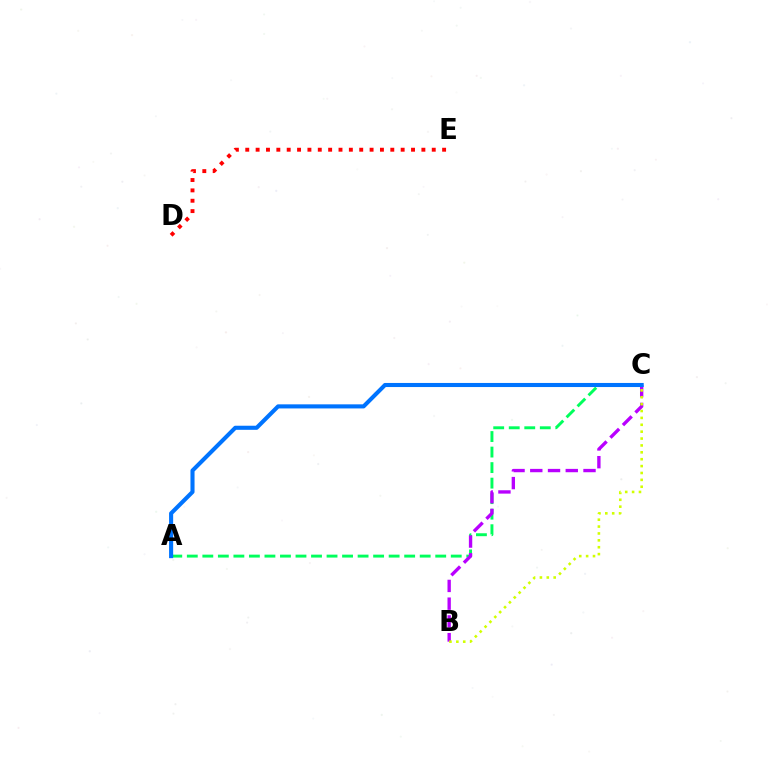{('D', 'E'): [{'color': '#ff0000', 'line_style': 'dotted', 'thickness': 2.81}], ('A', 'C'): [{'color': '#00ff5c', 'line_style': 'dashed', 'thickness': 2.11}, {'color': '#0074ff', 'line_style': 'solid', 'thickness': 2.94}], ('B', 'C'): [{'color': '#b900ff', 'line_style': 'dashed', 'thickness': 2.41}, {'color': '#d1ff00', 'line_style': 'dotted', 'thickness': 1.87}]}